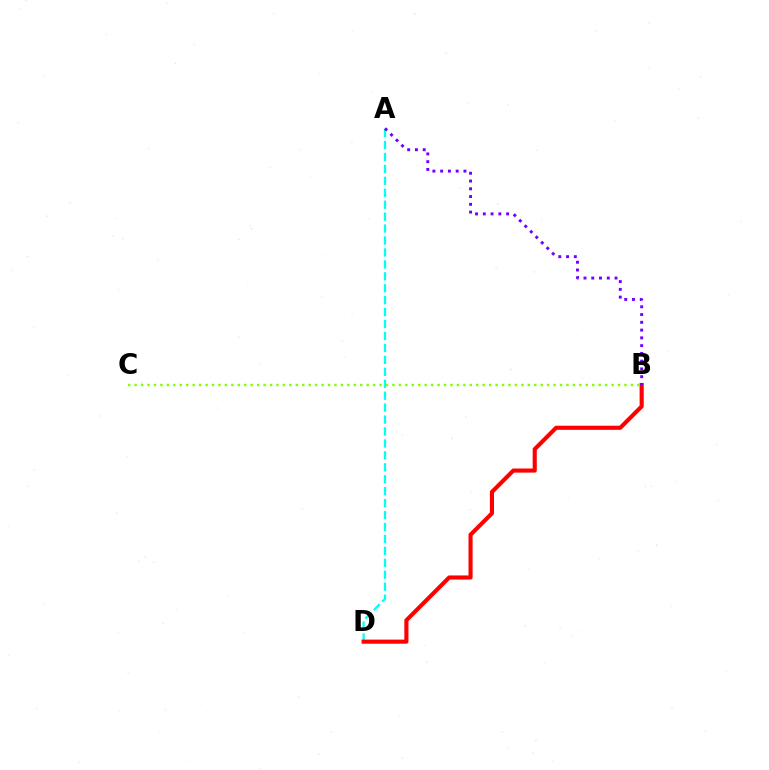{('A', 'D'): [{'color': '#00fff6', 'line_style': 'dashed', 'thickness': 1.62}], ('B', 'D'): [{'color': '#ff0000', 'line_style': 'solid', 'thickness': 2.96}], ('B', 'C'): [{'color': '#84ff00', 'line_style': 'dotted', 'thickness': 1.75}], ('A', 'B'): [{'color': '#7200ff', 'line_style': 'dotted', 'thickness': 2.11}]}